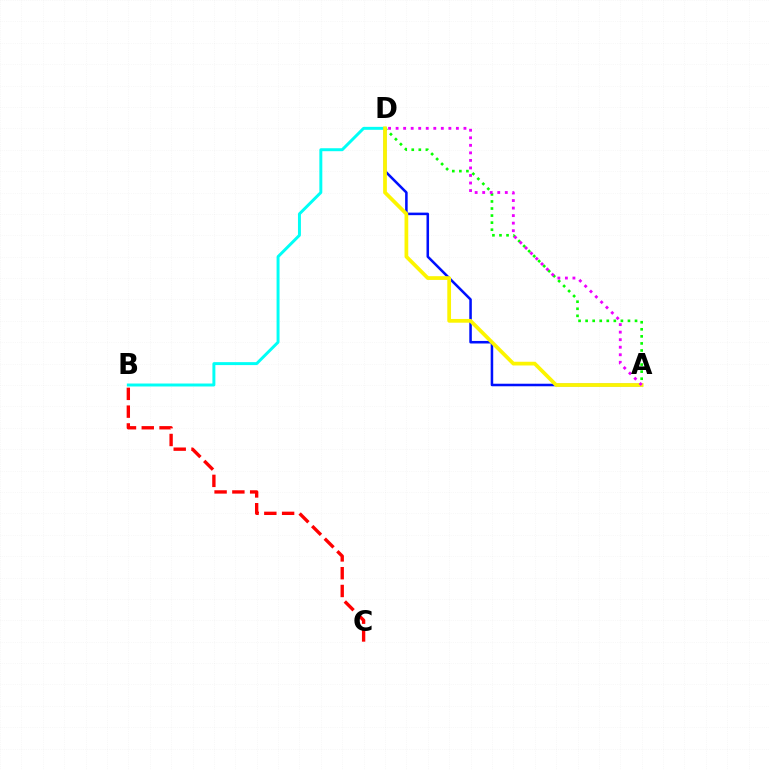{('B', 'D'): [{'color': '#00fff6', 'line_style': 'solid', 'thickness': 2.13}], ('B', 'C'): [{'color': '#ff0000', 'line_style': 'dashed', 'thickness': 2.42}], ('A', 'D'): [{'color': '#0010ff', 'line_style': 'solid', 'thickness': 1.83}, {'color': '#08ff00', 'line_style': 'dotted', 'thickness': 1.92}, {'color': '#fcf500', 'line_style': 'solid', 'thickness': 2.69}, {'color': '#ee00ff', 'line_style': 'dotted', 'thickness': 2.05}]}